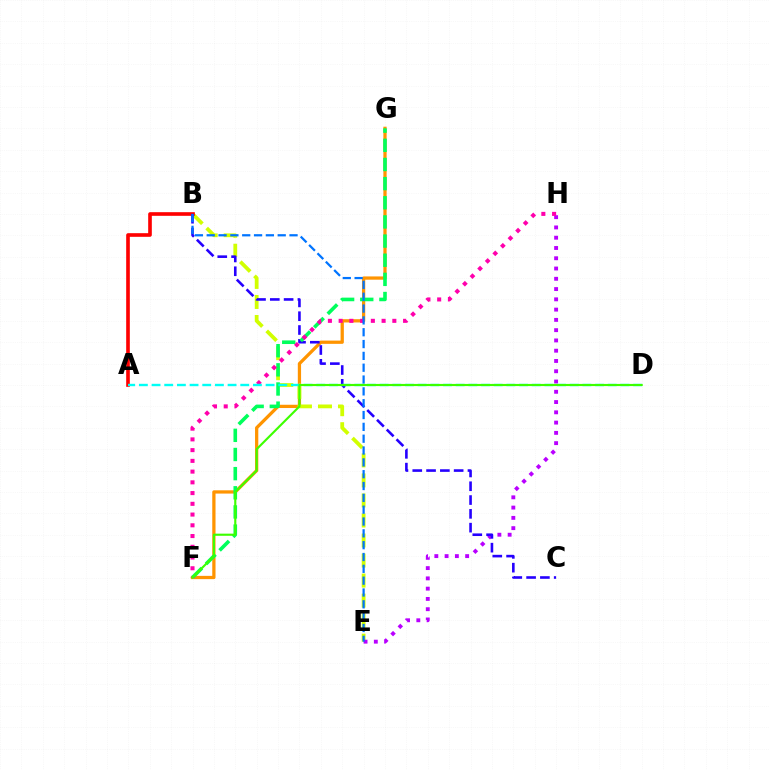{('F', 'G'): [{'color': '#ff9400', 'line_style': 'solid', 'thickness': 2.35}, {'color': '#00ff5c', 'line_style': 'dashed', 'thickness': 2.6}], ('B', 'E'): [{'color': '#d1ff00', 'line_style': 'dashed', 'thickness': 2.72}, {'color': '#0074ff', 'line_style': 'dashed', 'thickness': 1.61}], ('E', 'H'): [{'color': '#b900ff', 'line_style': 'dotted', 'thickness': 2.79}], ('A', 'B'): [{'color': '#ff0000', 'line_style': 'solid', 'thickness': 2.62}], ('B', 'C'): [{'color': '#2500ff', 'line_style': 'dashed', 'thickness': 1.87}], ('F', 'H'): [{'color': '#ff00ac', 'line_style': 'dotted', 'thickness': 2.92}], ('A', 'D'): [{'color': '#00fff6', 'line_style': 'dashed', 'thickness': 1.72}], ('D', 'F'): [{'color': '#3dff00', 'line_style': 'solid', 'thickness': 1.54}]}